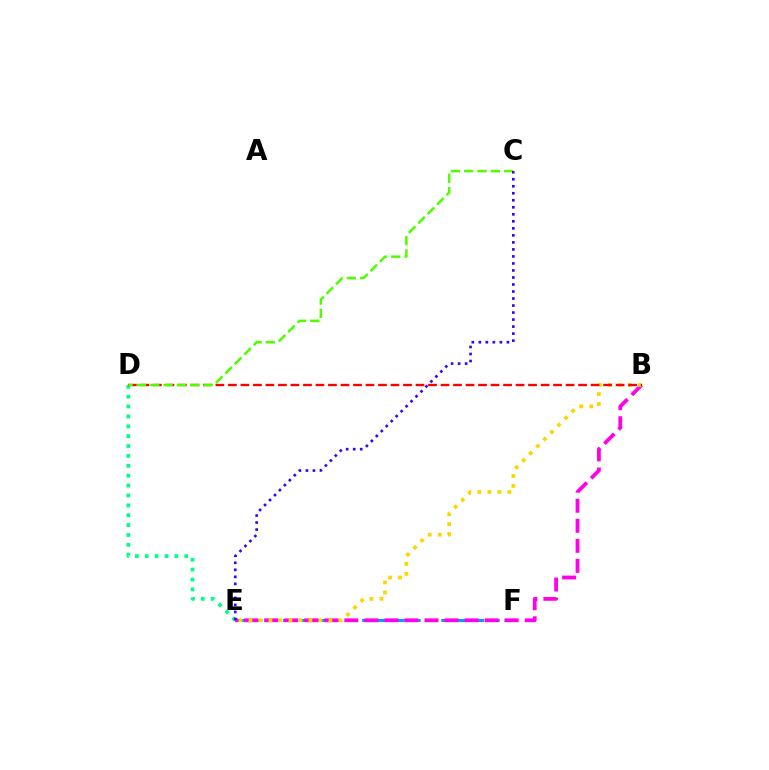{('D', 'E'): [{'color': '#00ff86', 'line_style': 'dotted', 'thickness': 2.68}], ('E', 'F'): [{'color': '#009eff', 'line_style': 'dashed', 'thickness': 2.15}], ('B', 'E'): [{'color': '#ff00ed', 'line_style': 'dashed', 'thickness': 2.72}, {'color': '#ffd500', 'line_style': 'dotted', 'thickness': 2.71}], ('B', 'D'): [{'color': '#ff0000', 'line_style': 'dashed', 'thickness': 1.7}], ('C', 'D'): [{'color': '#4fff00', 'line_style': 'dashed', 'thickness': 1.81}], ('C', 'E'): [{'color': '#3700ff', 'line_style': 'dotted', 'thickness': 1.91}]}